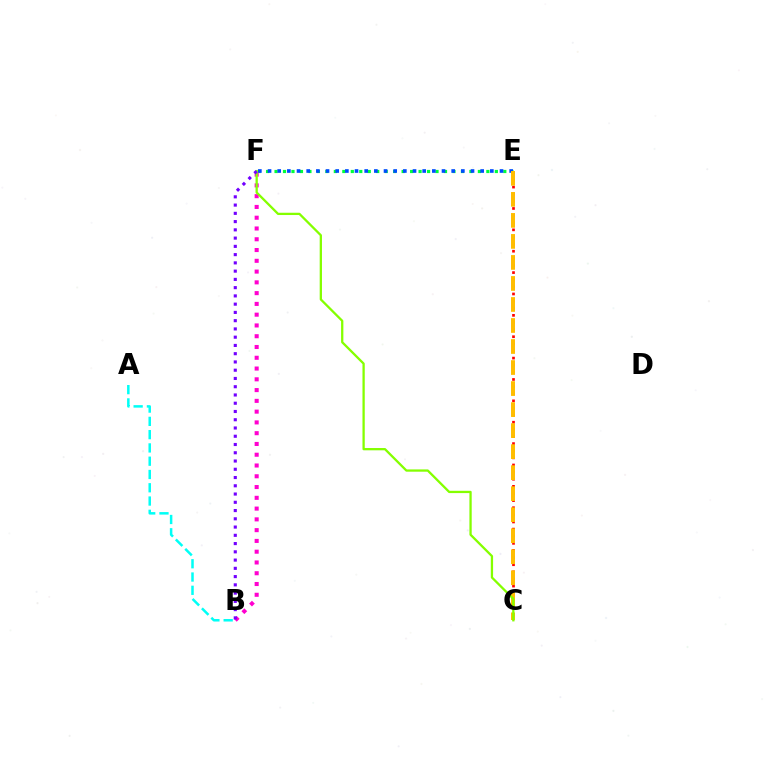{('E', 'F'): [{'color': '#00ff39', 'line_style': 'dotted', 'thickness': 2.3}, {'color': '#004bff', 'line_style': 'dotted', 'thickness': 2.63}], ('A', 'B'): [{'color': '#00fff6', 'line_style': 'dashed', 'thickness': 1.8}], ('C', 'E'): [{'color': '#ff0000', 'line_style': 'dotted', 'thickness': 1.94}, {'color': '#ffbd00', 'line_style': 'dashed', 'thickness': 2.86}], ('B', 'F'): [{'color': '#ff00cf', 'line_style': 'dotted', 'thickness': 2.93}, {'color': '#7200ff', 'line_style': 'dotted', 'thickness': 2.24}], ('C', 'F'): [{'color': '#84ff00', 'line_style': 'solid', 'thickness': 1.65}]}